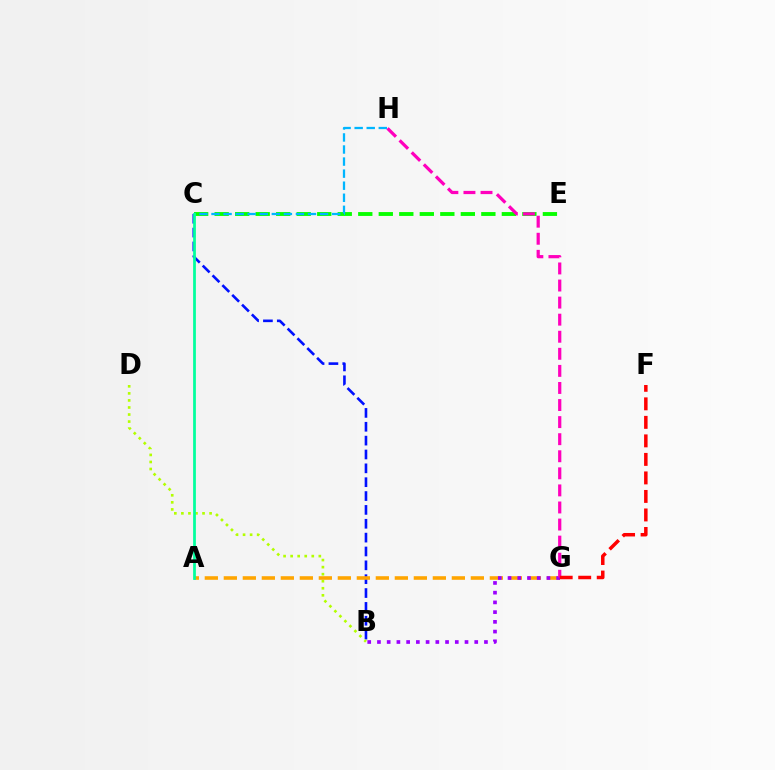{('B', 'C'): [{'color': '#0010ff', 'line_style': 'dashed', 'thickness': 1.88}], ('C', 'E'): [{'color': '#08ff00', 'line_style': 'dashed', 'thickness': 2.79}], ('B', 'D'): [{'color': '#b3ff00', 'line_style': 'dotted', 'thickness': 1.92}], ('A', 'G'): [{'color': '#ffa500', 'line_style': 'dashed', 'thickness': 2.58}], ('B', 'G'): [{'color': '#9b00ff', 'line_style': 'dotted', 'thickness': 2.64}], ('G', 'H'): [{'color': '#ff00bd', 'line_style': 'dashed', 'thickness': 2.32}], ('C', 'H'): [{'color': '#00b5ff', 'line_style': 'dashed', 'thickness': 1.64}], ('A', 'C'): [{'color': '#00ff9d', 'line_style': 'solid', 'thickness': 1.98}], ('F', 'G'): [{'color': '#ff0000', 'line_style': 'dashed', 'thickness': 2.52}]}